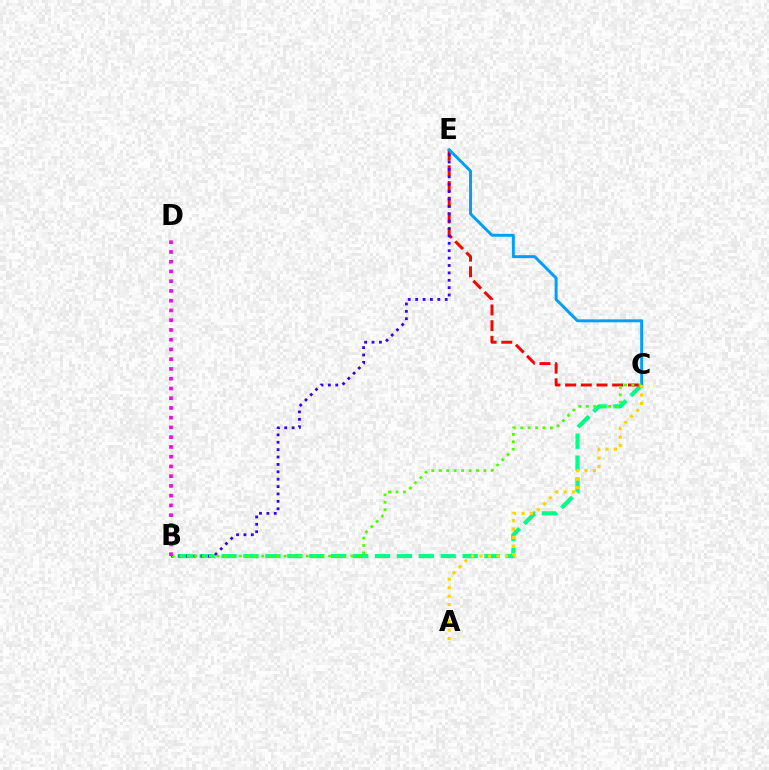{('B', 'C'): [{'color': '#00ff86', 'line_style': 'dashed', 'thickness': 2.98}, {'color': '#4fff00', 'line_style': 'dotted', 'thickness': 2.02}], ('C', 'E'): [{'color': '#ff0000', 'line_style': 'dashed', 'thickness': 2.13}, {'color': '#009eff', 'line_style': 'solid', 'thickness': 2.13}], ('B', 'E'): [{'color': '#3700ff', 'line_style': 'dotted', 'thickness': 2.01}], ('A', 'C'): [{'color': '#ffd500', 'line_style': 'dotted', 'thickness': 2.3}], ('B', 'D'): [{'color': '#ff00ed', 'line_style': 'dotted', 'thickness': 2.65}]}